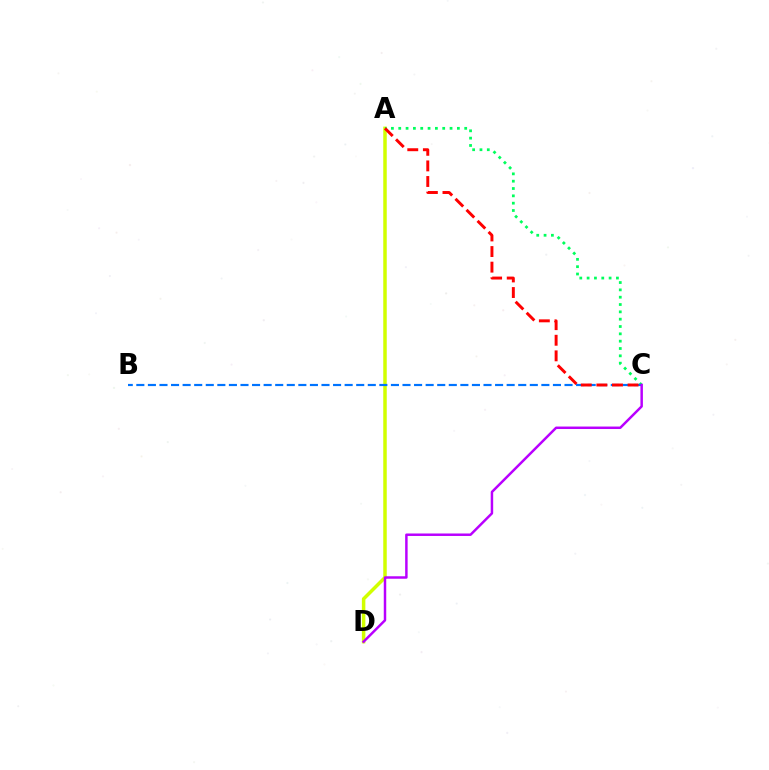{('A', 'D'): [{'color': '#d1ff00', 'line_style': 'solid', 'thickness': 2.52}], ('A', 'C'): [{'color': '#00ff5c', 'line_style': 'dotted', 'thickness': 1.99}, {'color': '#ff0000', 'line_style': 'dashed', 'thickness': 2.12}], ('B', 'C'): [{'color': '#0074ff', 'line_style': 'dashed', 'thickness': 1.57}], ('C', 'D'): [{'color': '#b900ff', 'line_style': 'solid', 'thickness': 1.78}]}